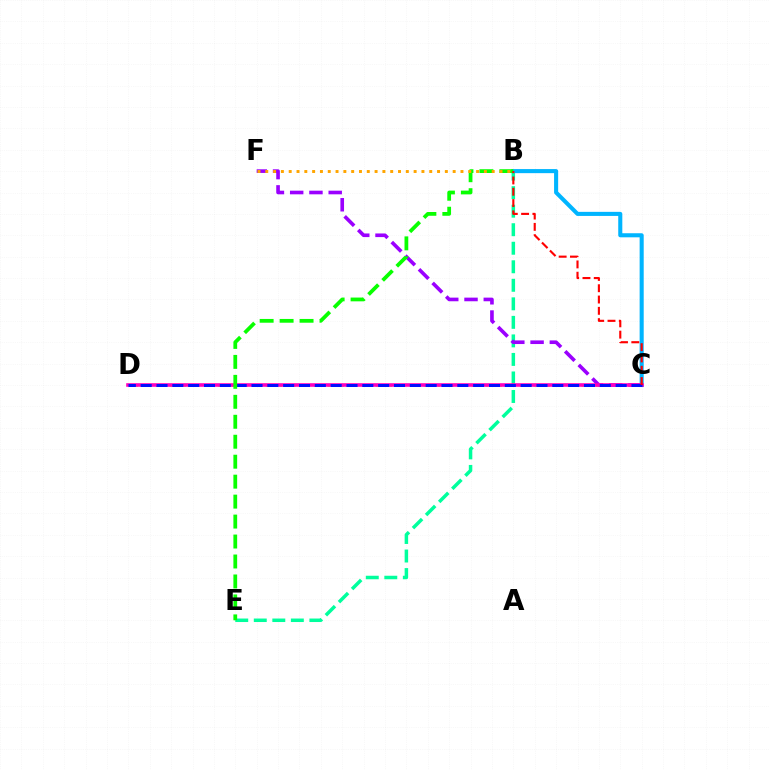{('B', 'E'): [{'color': '#00ff9d', 'line_style': 'dashed', 'thickness': 2.52}, {'color': '#08ff00', 'line_style': 'dashed', 'thickness': 2.71}], ('C', 'D'): [{'color': '#b3ff00', 'line_style': 'dotted', 'thickness': 1.87}, {'color': '#ff00bd', 'line_style': 'solid', 'thickness': 2.59}, {'color': '#0010ff', 'line_style': 'dashed', 'thickness': 2.15}], ('B', 'C'): [{'color': '#00b5ff', 'line_style': 'solid', 'thickness': 2.93}, {'color': '#ff0000', 'line_style': 'dashed', 'thickness': 1.54}], ('C', 'F'): [{'color': '#9b00ff', 'line_style': 'dashed', 'thickness': 2.62}], ('B', 'F'): [{'color': '#ffa500', 'line_style': 'dotted', 'thickness': 2.12}]}